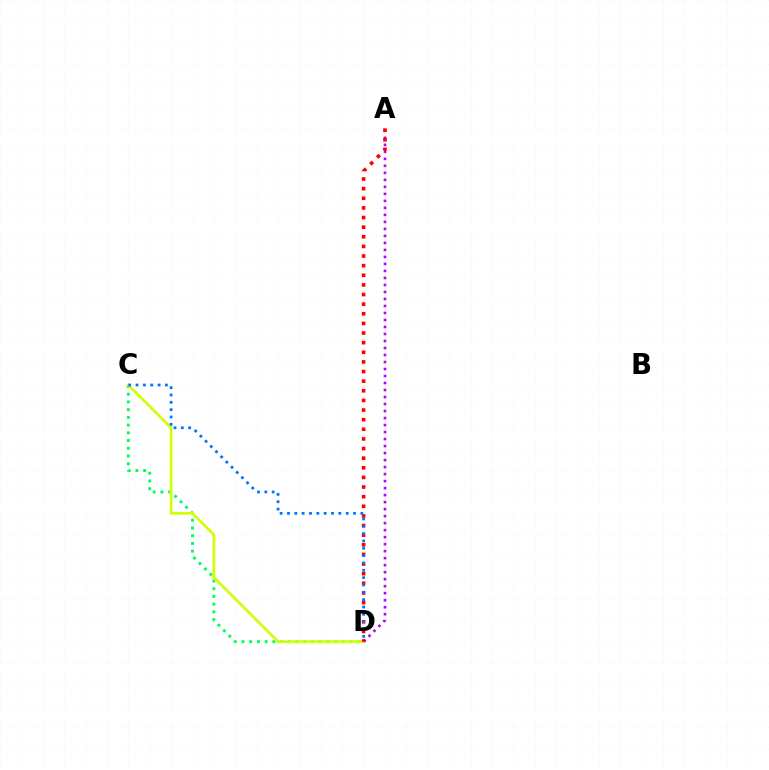{('C', 'D'): [{'color': '#00ff5c', 'line_style': 'dotted', 'thickness': 2.1}, {'color': '#d1ff00', 'line_style': 'solid', 'thickness': 1.92}, {'color': '#0074ff', 'line_style': 'dotted', 'thickness': 1.99}], ('A', 'D'): [{'color': '#b900ff', 'line_style': 'dotted', 'thickness': 1.9}, {'color': '#ff0000', 'line_style': 'dotted', 'thickness': 2.62}]}